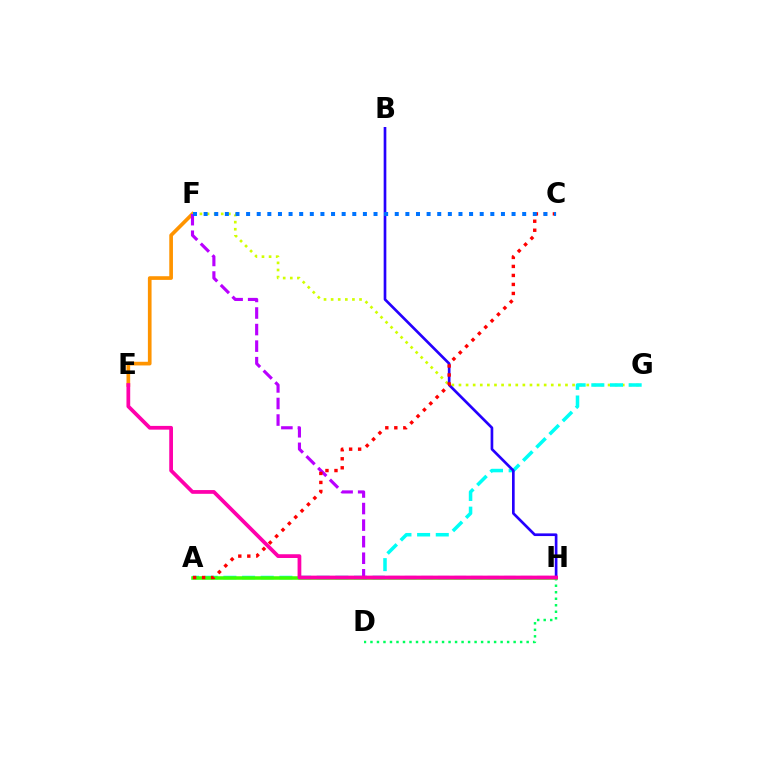{('E', 'F'): [{'color': '#ff9400', 'line_style': 'solid', 'thickness': 2.65}], ('D', 'H'): [{'color': '#00ff5c', 'line_style': 'dotted', 'thickness': 1.77}], ('F', 'G'): [{'color': '#d1ff00', 'line_style': 'dotted', 'thickness': 1.93}], ('A', 'G'): [{'color': '#00fff6', 'line_style': 'dashed', 'thickness': 2.54}], ('A', 'H'): [{'color': '#3dff00', 'line_style': 'solid', 'thickness': 2.54}], ('B', 'H'): [{'color': '#2500ff', 'line_style': 'solid', 'thickness': 1.92}], ('F', 'H'): [{'color': '#b900ff', 'line_style': 'dashed', 'thickness': 2.25}], ('E', 'H'): [{'color': '#ff00ac', 'line_style': 'solid', 'thickness': 2.7}], ('A', 'C'): [{'color': '#ff0000', 'line_style': 'dotted', 'thickness': 2.45}], ('C', 'F'): [{'color': '#0074ff', 'line_style': 'dotted', 'thickness': 2.89}]}